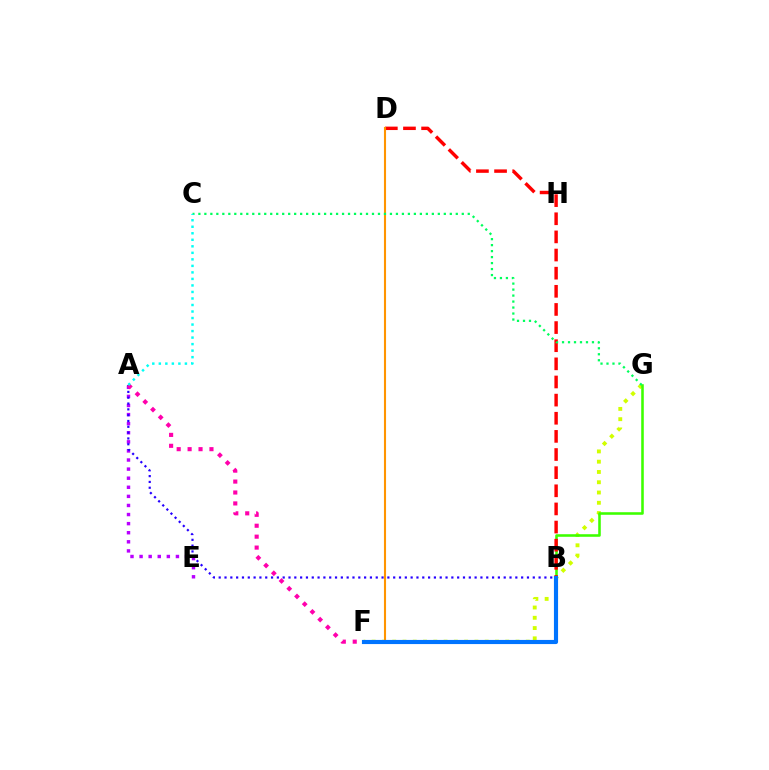{('F', 'G'): [{'color': '#d1ff00', 'line_style': 'dotted', 'thickness': 2.79}], ('A', 'E'): [{'color': '#b900ff', 'line_style': 'dotted', 'thickness': 2.47}], ('B', 'G'): [{'color': '#3dff00', 'line_style': 'solid', 'thickness': 1.85}], ('A', 'B'): [{'color': '#2500ff', 'line_style': 'dotted', 'thickness': 1.58}], ('B', 'D'): [{'color': '#ff0000', 'line_style': 'dashed', 'thickness': 2.46}], ('D', 'F'): [{'color': '#ff9400', 'line_style': 'solid', 'thickness': 1.51}], ('A', 'F'): [{'color': '#ff00ac', 'line_style': 'dotted', 'thickness': 2.97}], ('B', 'F'): [{'color': '#0074ff', 'line_style': 'solid', 'thickness': 2.98}], ('C', 'G'): [{'color': '#00ff5c', 'line_style': 'dotted', 'thickness': 1.63}], ('A', 'C'): [{'color': '#00fff6', 'line_style': 'dotted', 'thickness': 1.77}]}